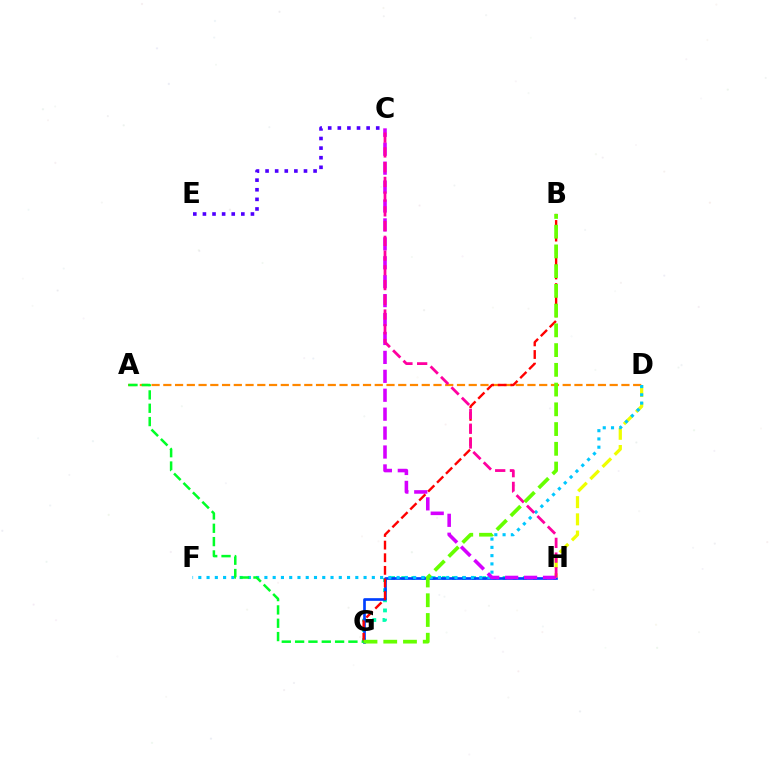{('G', 'H'): [{'color': '#00ffaf', 'line_style': 'dotted', 'thickness': 2.75}, {'color': '#003fff', 'line_style': 'solid', 'thickness': 1.92}], ('A', 'D'): [{'color': '#ff8800', 'line_style': 'dashed', 'thickness': 1.6}], ('C', 'E'): [{'color': '#4f00ff', 'line_style': 'dotted', 'thickness': 2.61}], ('D', 'H'): [{'color': '#eeff00', 'line_style': 'dashed', 'thickness': 2.34}], ('D', 'F'): [{'color': '#00c7ff', 'line_style': 'dotted', 'thickness': 2.25}], ('C', 'H'): [{'color': '#d600ff', 'line_style': 'dashed', 'thickness': 2.57}, {'color': '#ff00a0', 'line_style': 'dashed', 'thickness': 2.0}], ('B', 'G'): [{'color': '#ff0000', 'line_style': 'dashed', 'thickness': 1.72}, {'color': '#66ff00', 'line_style': 'dashed', 'thickness': 2.68}], ('A', 'G'): [{'color': '#00ff27', 'line_style': 'dashed', 'thickness': 1.81}]}